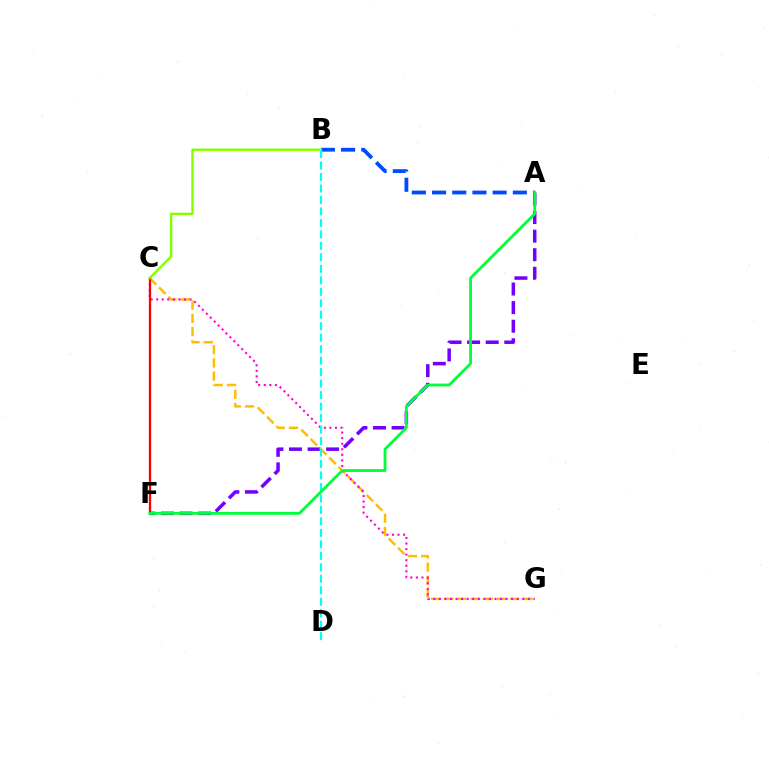{('A', 'F'): [{'color': '#7200ff', 'line_style': 'dashed', 'thickness': 2.52}, {'color': '#00ff39', 'line_style': 'solid', 'thickness': 2.03}], ('C', 'G'): [{'color': '#ffbd00', 'line_style': 'dashed', 'thickness': 1.79}, {'color': '#ff00cf', 'line_style': 'dotted', 'thickness': 1.51}], ('C', 'F'): [{'color': '#ff0000', 'line_style': 'solid', 'thickness': 1.64}], ('A', 'B'): [{'color': '#004bff', 'line_style': 'dashed', 'thickness': 2.74}], ('B', 'C'): [{'color': '#84ff00', 'line_style': 'solid', 'thickness': 1.74}], ('B', 'D'): [{'color': '#00fff6', 'line_style': 'dashed', 'thickness': 1.56}]}